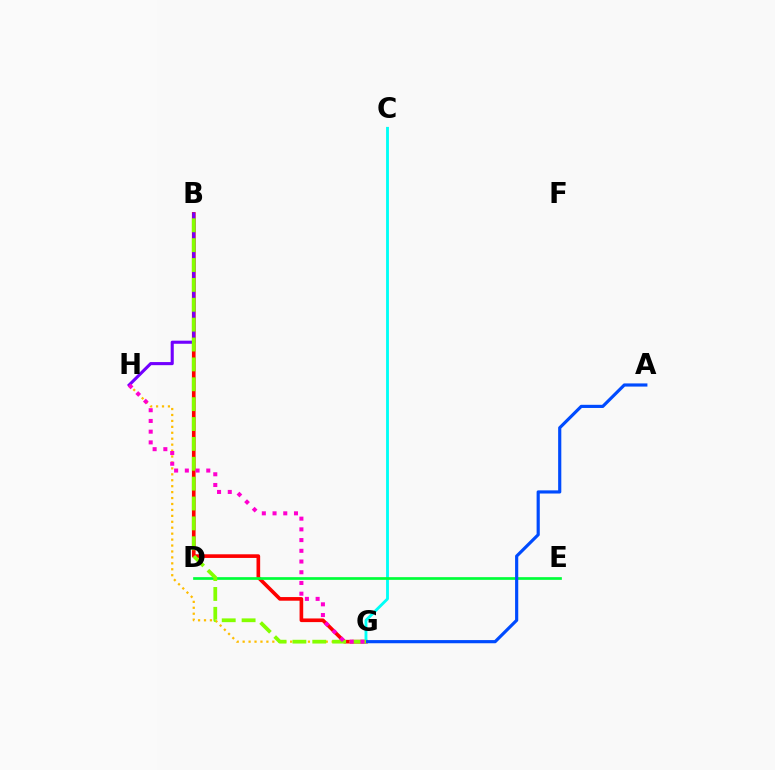{('B', 'G'): [{'color': '#ff0000', 'line_style': 'solid', 'thickness': 2.63}, {'color': '#84ff00', 'line_style': 'dashed', 'thickness': 2.7}], ('G', 'H'): [{'color': '#ffbd00', 'line_style': 'dotted', 'thickness': 1.61}, {'color': '#ff00cf', 'line_style': 'dotted', 'thickness': 2.91}], ('C', 'G'): [{'color': '#00fff6', 'line_style': 'solid', 'thickness': 2.05}], ('D', 'E'): [{'color': '#00ff39', 'line_style': 'solid', 'thickness': 1.95}], ('A', 'G'): [{'color': '#004bff', 'line_style': 'solid', 'thickness': 2.28}], ('B', 'H'): [{'color': '#7200ff', 'line_style': 'solid', 'thickness': 2.23}]}